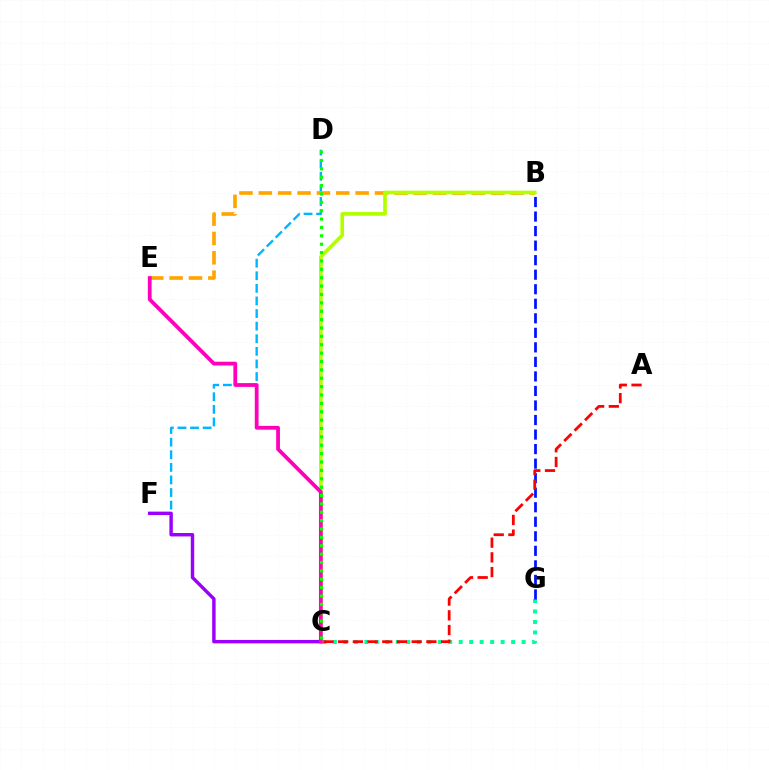{('D', 'F'): [{'color': '#00b5ff', 'line_style': 'dashed', 'thickness': 1.71}], ('B', 'E'): [{'color': '#ffa500', 'line_style': 'dashed', 'thickness': 2.63}], ('C', 'G'): [{'color': '#00ff9d', 'line_style': 'dotted', 'thickness': 2.85}], ('C', 'F'): [{'color': '#9b00ff', 'line_style': 'solid', 'thickness': 2.47}], ('B', 'C'): [{'color': '#b3ff00', 'line_style': 'solid', 'thickness': 2.65}], ('C', 'E'): [{'color': '#ff00bd', 'line_style': 'solid', 'thickness': 2.72}], ('C', 'D'): [{'color': '#08ff00', 'line_style': 'dotted', 'thickness': 2.28}], ('B', 'G'): [{'color': '#0010ff', 'line_style': 'dashed', 'thickness': 1.97}], ('A', 'C'): [{'color': '#ff0000', 'line_style': 'dashed', 'thickness': 2.0}]}